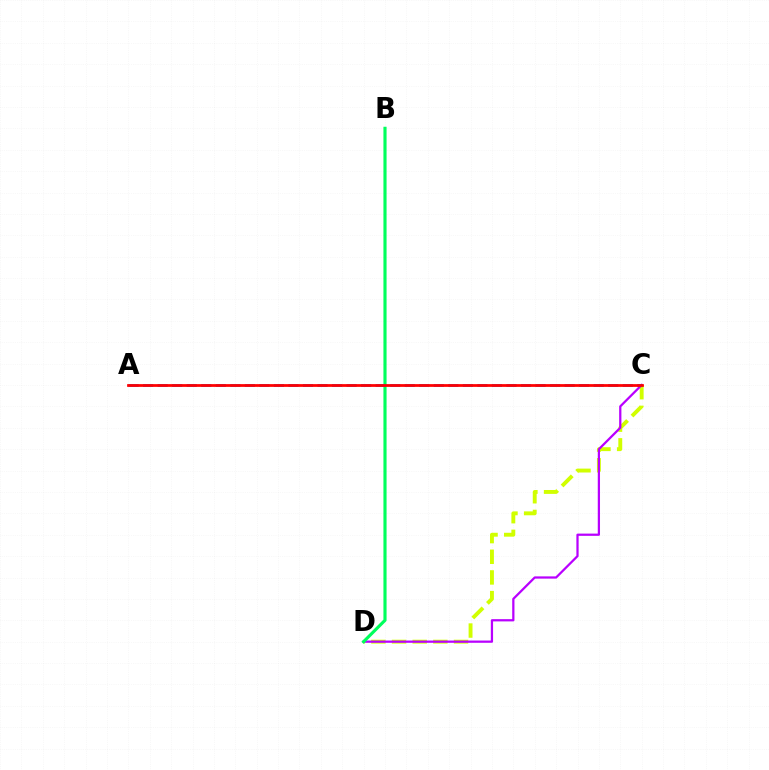{('C', 'D'): [{'color': '#d1ff00', 'line_style': 'dashed', 'thickness': 2.81}, {'color': '#b900ff', 'line_style': 'solid', 'thickness': 1.62}], ('B', 'D'): [{'color': '#00ff5c', 'line_style': 'solid', 'thickness': 2.26}], ('A', 'C'): [{'color': '#0074ff', 'line_style': 'dashed', 'thickness': 1.97}, {'color': '#ff0000', 'line_style': 'solid', 'thickness': 1.98}]}